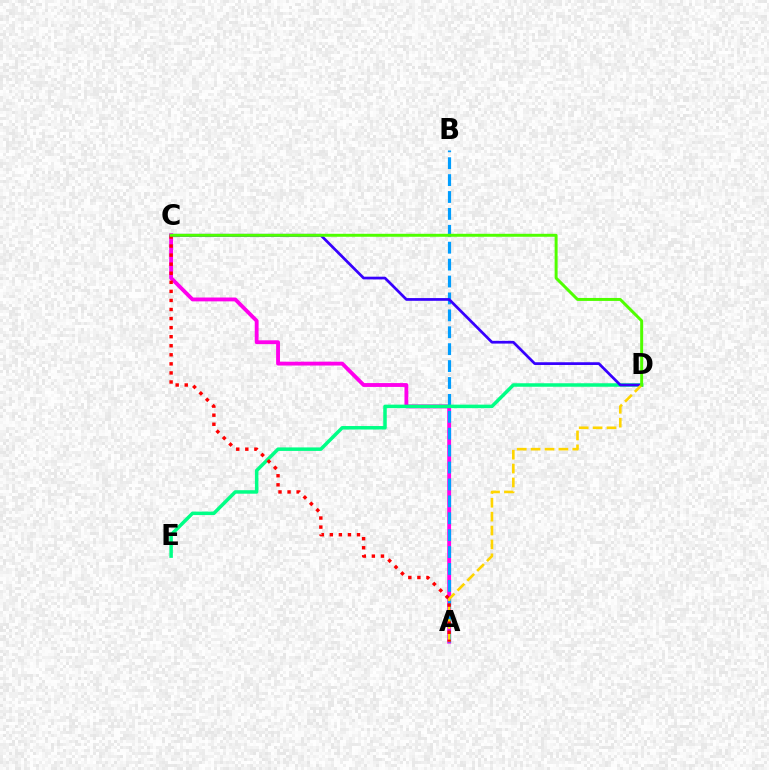{('A', 'C'): [{'color': '#ff00ed', 'line_style': 'solid', 'thickness': 2.77}, {'color': '#ff0000', 'line_style': 'dotted', 'thickness': 2.46}], ('A', 'B'): [{'color': '#009eff', 'line_style': 'dashed', 'thickness': 2.3}], ('D', 'E'): [{'color': '#00ff86', 'line_style': 'solid', 'thickness': 2.52}], ('C', 'D'): [{'color': '#3700ff', 'line_style': 'solid', 'thickness': 1.97}, {'color': '#4fff00', 'line_style': 'solid', 'thickness': 2.13}], ('A', 'D'): [{'color': '#ffd500', 'line_style': 'dashed', 'thickness': 1.89}]}